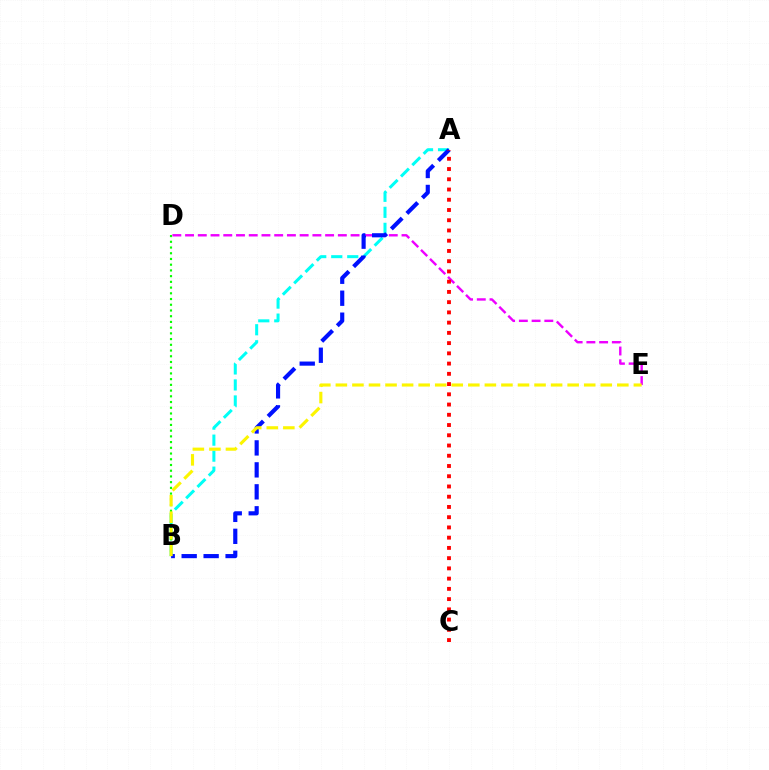{('D', 'E'): [{'color': '#ee00ff', 'line_style': 'dashed', 'thickness': 1.73}], ('A', 'B'): [{'color': '#00fff6', 'line_style': 'dashed', 'thickness': 2.18}, {'color': '#0010ff', 'line_style': 'dashed', 'thickness': 2.98}], ('B', 'D'): [{'color': '#08ff00', 'line_style': 'dotted', 'thickness': 1.55}], ('A', 'C'): [{'color': '#ff0000', 'line_style': 'dotted', 'thickness': 2.78}], ('B', 'E'): [{'color': '#fcf500', 'line_style': 'dashed', 'thickness': 2.25}]}